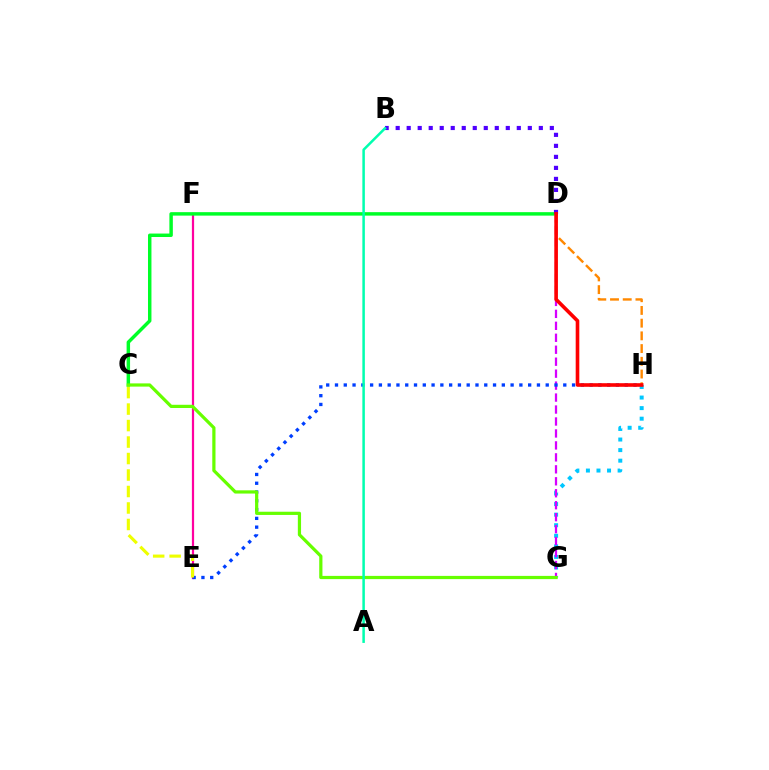{('E', 'F'): [{'color': '#ff00a0', 'line_style': 'solid', 'thickness': 1.6}], ('C', 'D'): [{'color': '#00ff27', 'line_style': 'solid', 'thickness': 2.49}], ('D', 'H'): [{'color': '#ff8800', 'line_style': 'dashed', 'thickness': 1.73}, {'color': '#ff0000', 'line_style': 'solid', 'thickness': 2.61}], ('G', 'H'): [{'color': '#00c7ff', 'line_style': 'dotted', 'thickness': 2.87}], ('D', 'G'): [{'color': '#d600ff', 'line_style': 'dashed', 'thickness': 1.62}], ('E', 'H'): [{'color': '#003fff', 'line_style': 'dotted', 'thickness': 2.39}], ('C', 'G'): [{'color': '#66ff00', 'line_style': 'solid', 'thickness': 2.32}], ('B', 'D'): [{'color': '#4f00ff', 'line_style': 'dotted', 'thickness': 2.99}], ('A', 'B'): [{'color': '#00ffaf', 'line_style': 'solid', 'thickness': 1.81}], ('C', 'E'): [{'color': '#eeff00', 'line_style': 'dashed', 'thickness': 2.24}]}